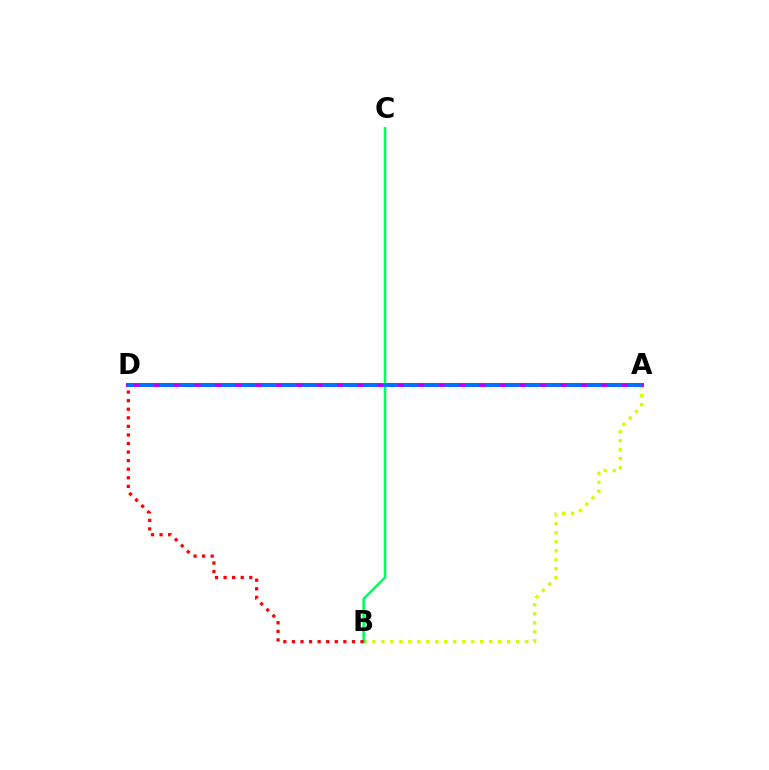{('A', 'B'): [{'color': '#d1ff00', 'line_style': 'dotted', 'thickness': 2.44}], ('A', 'D'): [{'color': '#b900ff', 'line_style': 'solid', 'thickness': 2.79}, {'color': '#0074ff', 'line_style': 'dashed', 'thickness': 2.76}], ('B', 'C'): [{'color': '#00ff5c', 'line_style': 'solid', 'thickness': 1.83}], ('B', 'D'): [{'color': '#ff0000', 'line_style': 'dotted', 'thickness': 2.33}]}